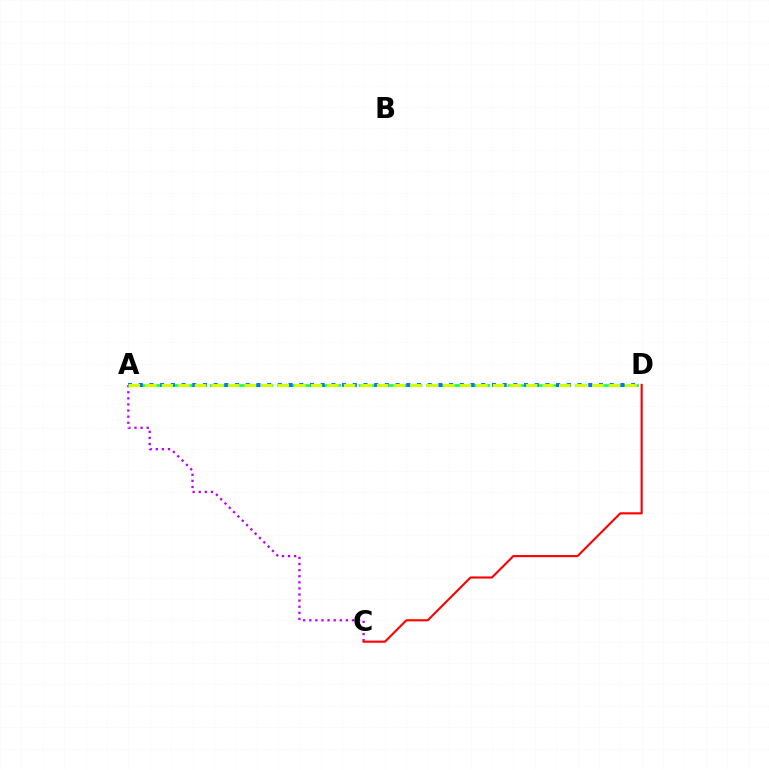{('A', 'C'): [{'color': '#b900ff', 'line_style': 'dotted', 'thickness': 1.66}], ('A', 'D'): [{'color': '#00ff5c', 'line_style': 'dashed', 'thickness': 1.84}, {'color': '#0074ff', 'line_style': 'dotted', 'thickness': 2.91}, {'color': '#d1ff00', 'line_style': 'dashed', 'thickness': 2.25}], ('C', 'D'): [{'color': '#ff0000', 'line_style': 'solid', 'thickness': 1.52}]}